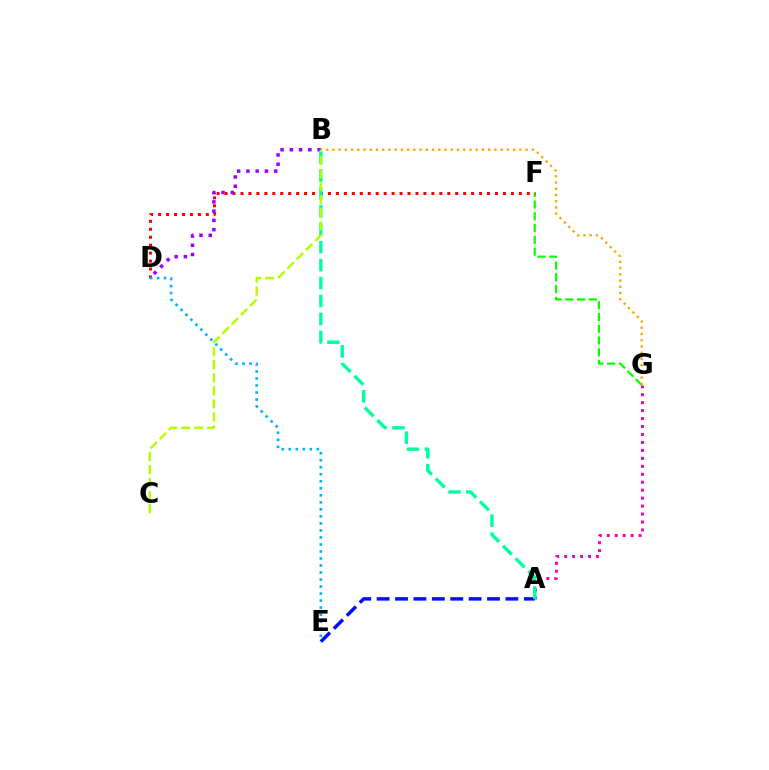{('F', 'G'): [{'color': '#08ff00', 'line_style': 'dashed', 'thickness': 1.6}], ('A', 'G'): [{'color': '#ff00bd', 'line_style': 'dotted', 'thickness': 2.16}], ('A', 'E'): [{'color': '#0010ff', 'line_style': 'dashed', 'thickness': 2.5}], ('D', 'F'): [{'color': '#ff0000', 'line_style': 'dotted', 'thickness': 2.16}], ('D', 'E'): [{'color': '#00b5ff', 'line_style': 'dotted', 'thickness': 1.91}], ('A', 'B'): [{'color': '#00ff9d', 'line_style': 'dashed', 'thickness': 2.44}], ('B', 'G'): [{'color': '#ffa500', 'line_style': 'dotted', 'thickness': 1.69}], ('B', 'D'): [{'color': '#9b00ff', 'line_style': 'dotted', 'thickness': 2.51}], ('B', 'C'): [{'color': '#b3ff00', 'line_style': 'dashed', 'thickness': 1.77}]}